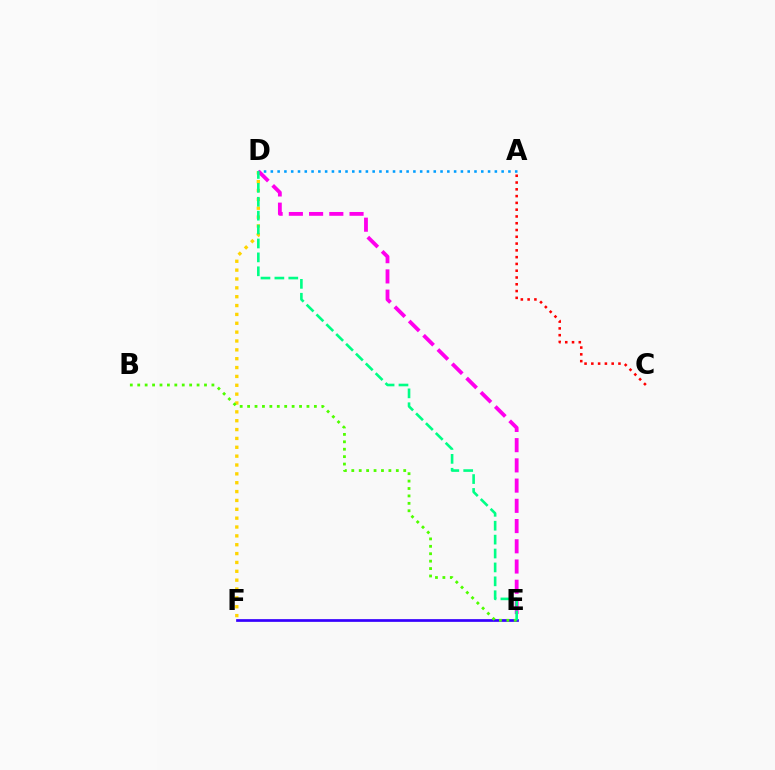{('D', 'F'): [{'color': '#ffd500', 'line_style': 'dotted', 'thickness': 2.41}], ('A', 'D'): [{'color': '#009eff', 'line_style': 'dotted', 'thickness': 1.84}], ('D', 'E'): [{'color': '#ff00ed', 'line_style': 'dashed', 'thickness': 2.75}, {'color': '#00ff86', 'line_style': 'dashed', 'thickness': 1.89}], ('E', 'F'): [{'color': '#3700ff', 'line_style': 'solid', 'thickness': 1.95}], ('B', 'E'): [{'color': '#4fff00', 'line_style': 'dotted', 'thickness': 2.02}], ('A', 'C'): [{'color': '#ff0000', 'line_style': 'dotted', 'thickness': 1.84}]}